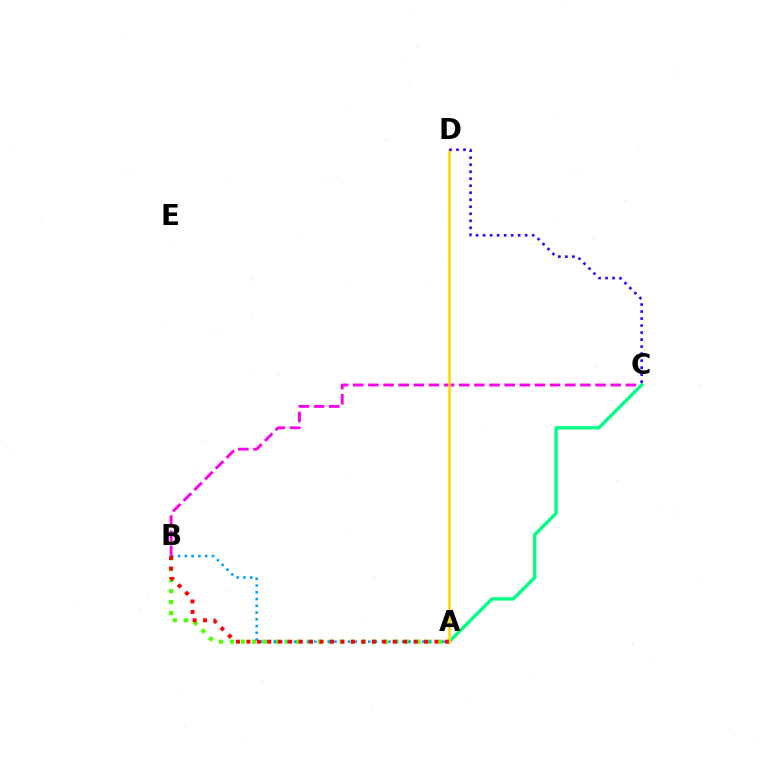{('A', 'B'): [{'color': '#4fff00', 'line_style': 'dotted', 'thickness': 2.98}, {'color': '#009eff', 'line_style': 'dotted', 'thickness': 1.83}, {'color': '#ff0000', 'line_style': 'dotted', 'thickness': 2.84}], ('B', 'C'): [{'color': '#ff00ed', 'line_style': 'dashed', 'thickness': 2.06}], ('A', 'C'): [{'color': '#00ff86', 'line_style': 'solid', 'thickness': 2.45}], ('A', 'D'): [{'color': '#ffd500', 'line_style': 'solid', 'thickness': 1.81}], ('C', 'D'): [{'color': '#3700ff', 'line_style': 'dotted', 'thickness': 1.9}]}